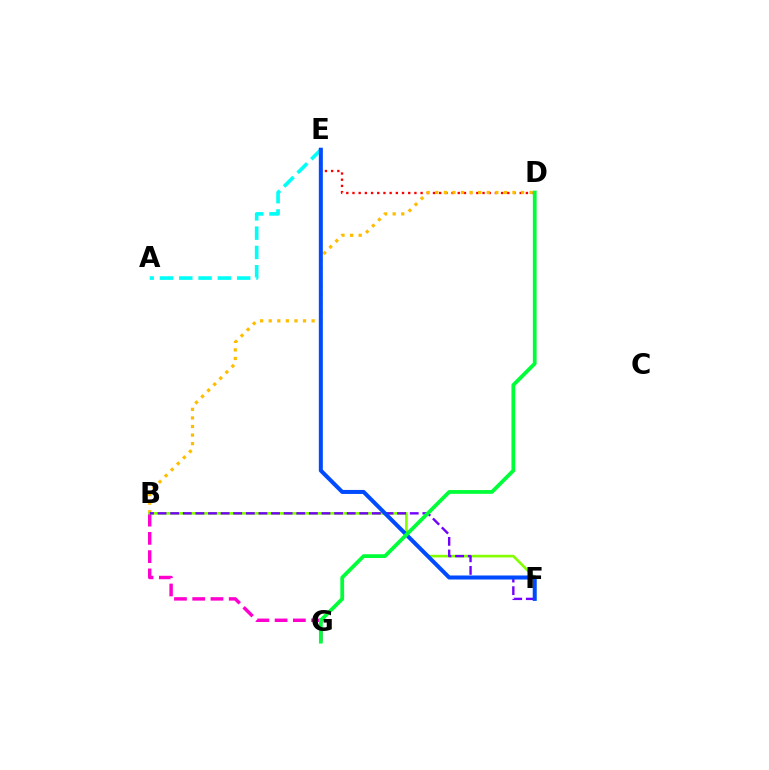{('D', 'E'): [{'color': '#ff0000', 'line_style': 'dotted', 'thickness': 1.68}], ('B', 'G'): [{'color': '#ff00cf', 'line_style': 'dashed', 'thickness': 2.48}], ('B', 'D'): [{'color': '#ffbd00', 'line_style': 'dotted', 'thickness': 2.33}], ('A', 'E'): [{'color': '#00fff6', 'line_style': 'dashed', 'thickness': 2.62}], ('B', 'F'): [{'color': '#84ff00', 'line_style': 'solid', 'thickness': 1.91}, {'color': '#7200ff', 'line_style': 'dashed', 'thickness': 1.71}], ('E', 'F'): [{'color': '#004bff', 'line_style': 'solid', 'thickness': 2.89}], ('D', 'G'): [{'color': '#00ff39', 'line_style': 'solid', 'thickness': 2.72}]}